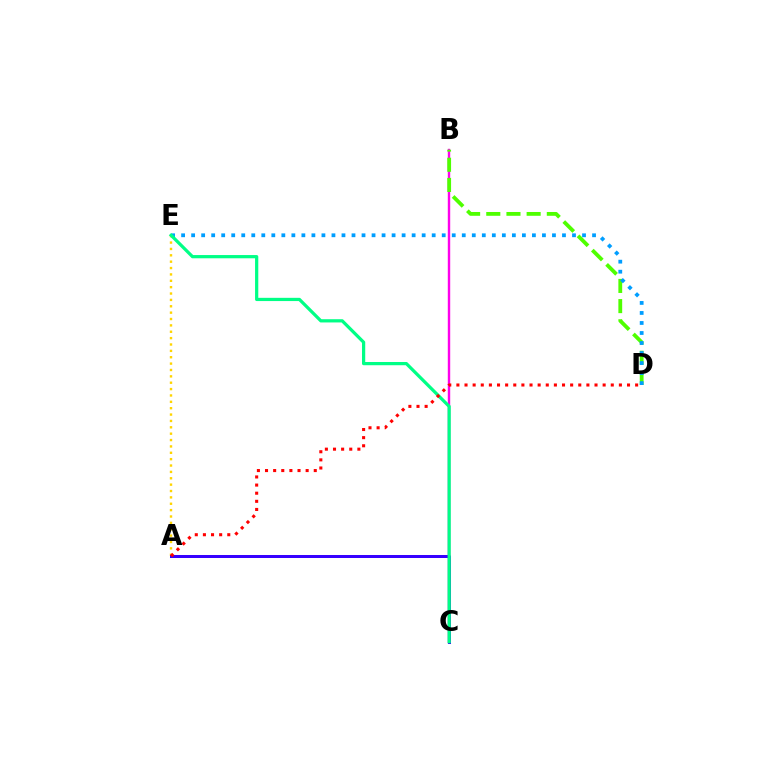{('B', 'C'): [{'color': '#ff00ed', 'line_style': 'solid', 'thickness': 1.74}], ('B', 'D'): [{'color': '#4fff00', 'line_style': 'dashed', 'thickness': 2.74}], ('A', 'E'): [{'color': '#ffd500', 'line_style': 'dotted', 'thickness': 1.73}], ('D', 'E'): [{'color': '#009eff', 'line_style': 'dotted', 'thickness': 2.72}], ('A', 'C'): [{'color': '#3700ff', 'line_style': 'solid', 'thickness': 2.17}], ('C', 'E'): [{'color': '#00ff86', 'line_style': 'solid', 'thickness': 2.33}], ('A', 'D'): [{'color': '#ff0000', 'line_style': 'dotted', 'thickness': 2.21}]}